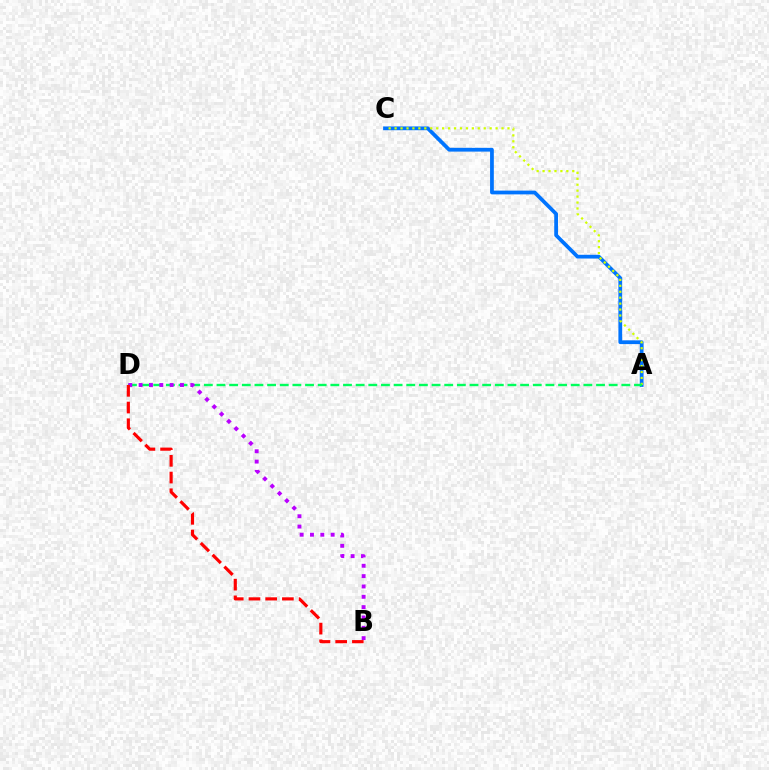{('A', 'C'): [{'color': '#0074ff', 'line_style': 'solid', 'thickness': 2.7}, {'color': '#d1ff00', 'line_style': 'dotted', 'thickness': 1.61}], ('A', 'D'): [{'color': '#00ff5c', 'line_style': 'dashed', 'thickness': 1.72}], ('B', 'D'): [{'color': '#b900ff', 'line_style': 'dotted', 'thickness': 2.81}, {'color': '#ff0000', 'line_style': 'dashed', 'thickness': 2.27}]}